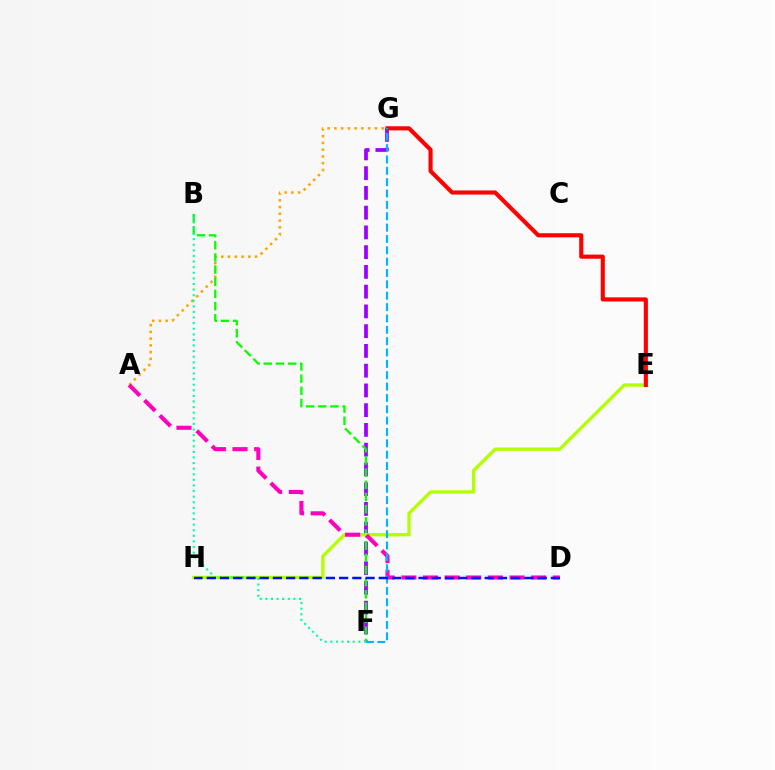{('F', 'G'): [{'color': '#9b00ff', 'line_style': 'dashed', 'thickness': 2.68}, {'color': '#00b5ff', 'line_style': 'dashed', 'thickness': 1.54}], ('A', 'G'): [{'color': '#ffa500', 'line_style': 'dotted', 'thickness': 1.84}], ('B', 'F'): [{'color': '#08ff00', 'line_style': 'dashed', 'thickness': 1.65}, {'color': '#00ff9d', 'line_style': 'dotted', 'thickness': 1.52}], ('E', 'H'): [{'color': '#b3ff00', 'line_style': 'solid', 'thickness': 2.4}], ('E', 'G'): [{'color': '#ff0000', 'line_style': 'solid', 'thickness': 2.97}], ('A', 'D'): [{'color': '#ff00bd', 'line_style': 'dashed', 'thickness': 2.94}], ('D', 'H'): [{'color': '#0010ff', 'line_style': 'dashed', 'thickness': 1.8}]}